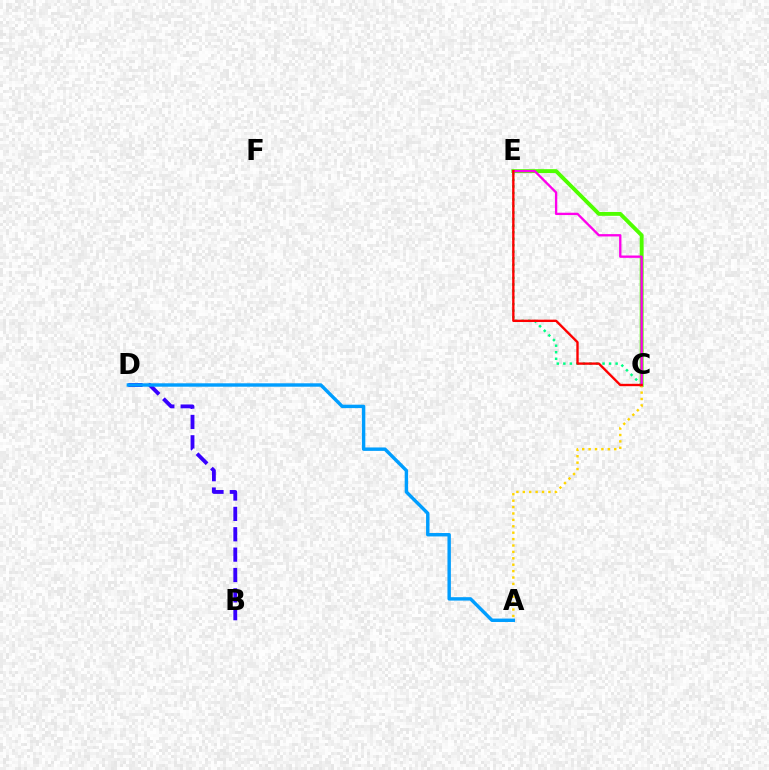{('C', 'E'): [{'color': '#4fff00', 'line_style': 'solid', 'thickness': 2.8}, {'color': '#00ff86', 'line_style': 'dotted', 'thickness': 1.78}, {'color': '#ff00ed', 'line_style': 'solid', 'thickness': 1.68}, {'color': '#ff0000', 'line_style': 'solid', 'thickness': 1.7}], ('A', 'C'): [{'color': '#ffd500', 'line_style': 'dotted', 'thickness': 1.74}], ('B', 'D'): [{'color': '#3700ff', 'line_style': 'dashed', 'thickness': 2.77}], ('A', 'D'): [{'color': '#009eff', 'line_style': 'solid', 'thickness': 2.46}]}